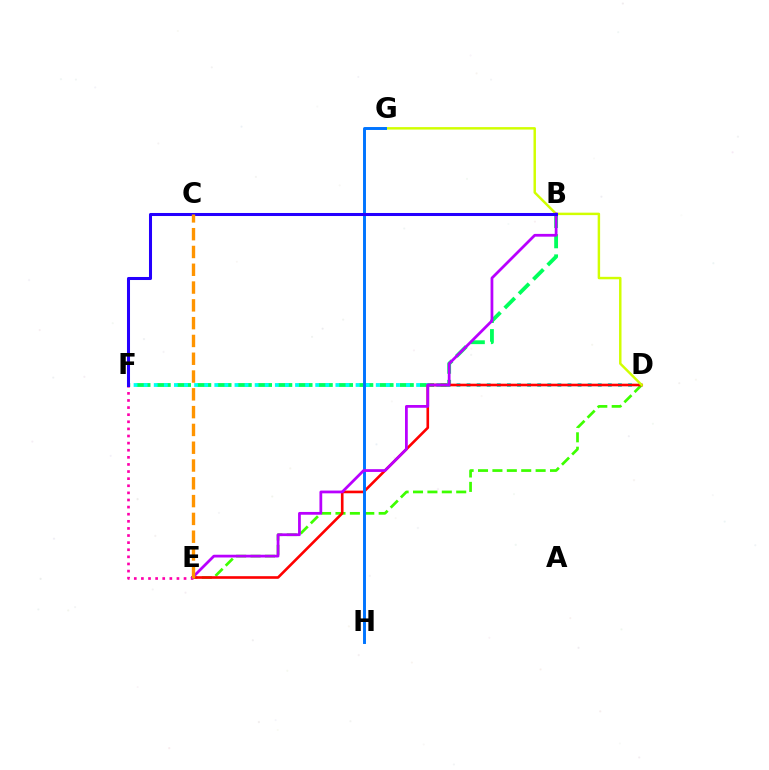{('B', 'F'): [{'color': '#00ff5c', 'line_style': 'dashed', 'thickness': 2.75}, {'color': '#2500ff', 'line_style': 'solid', 'thickness': 2.19}], ('D', 'F'): [{'color': '#00fff6', 'line_style': 'dotted', 'thickness': 2.74}], ('D', 'E'): [{'color': '#3dff00', 'line_style': 'dashed', 'thickness': 1.96}, {'color': '#ff0000', 'line_style': 'solid', 'thickness': 1.89}], ('D', 'G'): [{'color': '#d1ff00', 'line_style': 'solid', 'thickness': 1.77}], ('G', 'H'): [{'color': '#0074ff', 'line_style': 'solid', 'thickness': 2.12}], ('E', 'F'): [{'color': '#ff00ac', 'line_style': 'dotted', 'thickness': 1.93}], ('B', 'E'): [{'color': '#b900ff', 'line_style': 'solid', 'thickness': 1.99}], ('C', 'E'): [{'color': '#ff9400', 'line_style': 'dashed', 'thickness': 2.42}]}